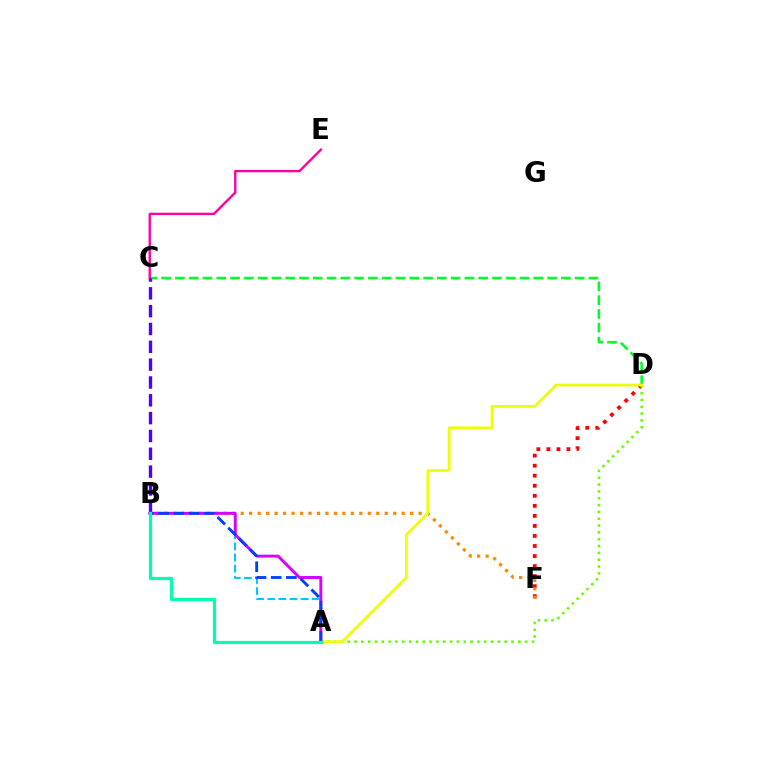{('D', 'F'): [{'color': '#ff0000', 'line_style': 'dotted', 'thickness': 2.73}], ('C', 'D'): [{'color': '#00ff27', 'line_style': 'dashed', 'thickness': 1.87}], ('B', 'F'): [{'color': '#ff8800', 'line_style': 'dotted', 'thickness': 2.3}], ('A', 'D'): [{'color': '#66ff00', 'line_style': 'dotted', 'thickness': 1.85}, {'color': '#eeff00', 'line_style': 'solid', 'thickness': 1.94}], ('C', 'E'): [{'color': '#ff00a0', 'line_style': 'solid', 'thickness': 1.7}], ('A', 'B'): [{'color': '#00c7ff', 'line_style': 'dashed', 'thickness': 1.51}, {'color': '#d600ff', 'line_style': 'solid', 'thickness': 2.11}, {'color': '#003fff', 'line_style': 'dashed', 'thickness': 2.06}, {'color': '#00ffaf', 'line_style': 'solid', 'thickness': 2.31}], ('B', 'C'): [{'color': '#4f00ff', 'line_style': 'dashed', 'thickness': 2.42}]}